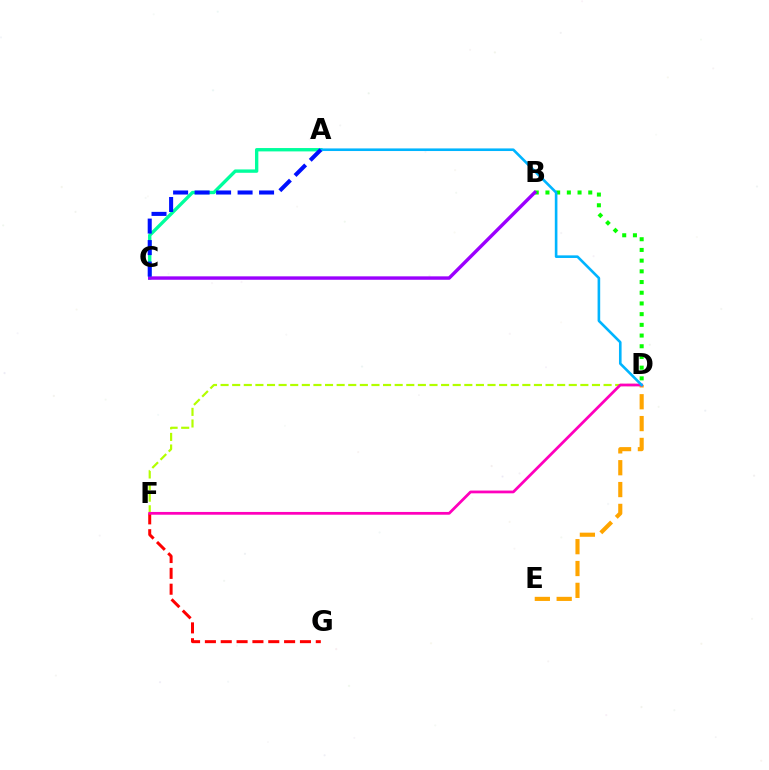{('A', 'C'): [{'color': '#00ff9d', 'line_style': 'solid', 'thickness': 2.42}, {'color': '#0010ff', 'line_style': 'dashed', 'thickness': 2.92}], ('D', 'F'): [{'color': '#b3ff00', 'line_style': 'dashed', 'thickness': 1.58}, {'color': '#ff00bd', 'line_style': 'solid', 'thickness': 1.99}], ('F', 'G'): [{'color': '#ff0000', 'line_style': 'dashed', 'thickness': 2.15}], ('D', 'E'): [{'color': '#ffa500', 'line_style': 'dashed', 'thickness': 2.97}], ('B', 'D'): [{'color': '#08ff00', 'line_style': 'dotted', 'thickness': 2.91}], ('B', 'C'): [{'color': '#9b00ff', 'line_style': 'solid', 'thickness': 2.46}], ('A', 'D'): [{'color': '#00b5ff', 'line_style': 'solid', 'thickness': 1.88}]}